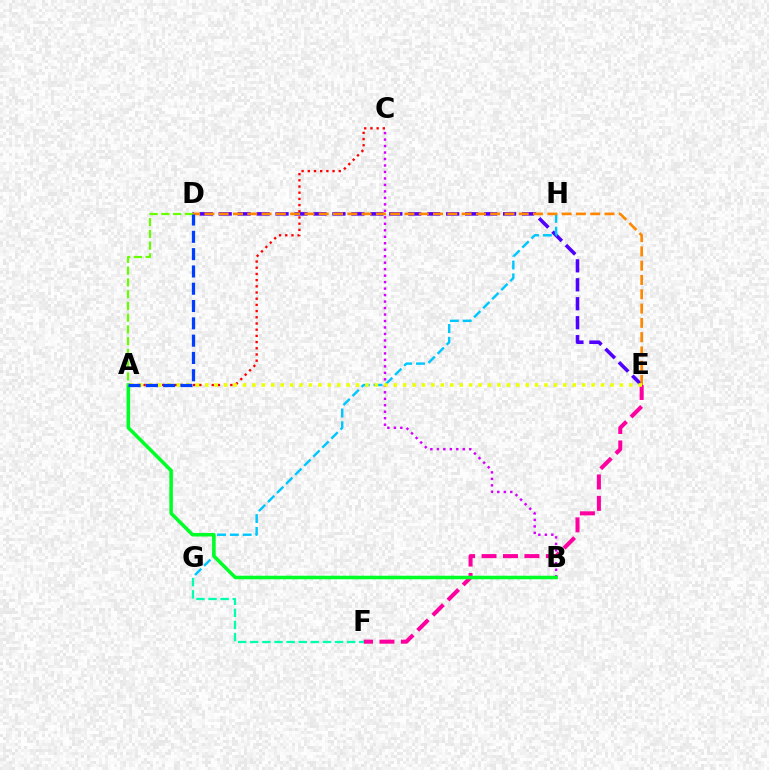{('E', 'F'): [{'color': '#ff00a0', 'line_style': 'dashed', 'thickness': 2.91}], ('A', 'C'): [{'color': '#ff0000', 'line_style': 'dotted', 'thickness': 1.68}], ('F', 'G'): [{'color': '#00ffaf', 'line_style': 'dashed', 'thickness': 1.64}], ('D', 'E'): [{'color': '#4f00ff', 'line_style': 'dashed', 'thickness': 2.58}, {'color': '#ff8800', 'line_style': 'dashed', 'thickness': 1.94}], ('G', 'H'): [{'color': '#00c7ff', 'line_style': 'dashed', 'thickness': 1.74}], ('B', 'C'): [{'color': '#d600ff', 'line_style': 'dotted', 'thickness': 1.76}], ('A', 'B'): [{'color': '#00ff27', 'line_style': 'solid', 'thickness': 2.55}], ('A', 'E'): [{'color': '#eeff00', 'line_style': 'dotted', 'thickness': 2.56}], ('A', 'D'): [{'color': '#66ff00', 'line_style': 'dashed', 'thickness': 1.6}, {'color': '#003fff', 'line_style': 'dashed', 'thickness': 2.35}]}